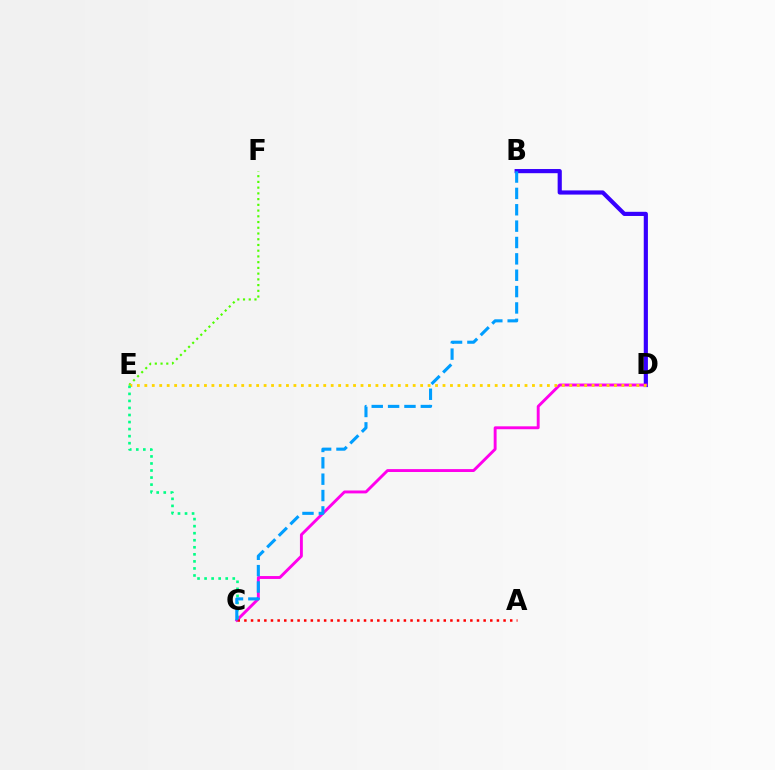{('E', 'F'): [{'color': '#4fff00', 'line_style': 'dotted', 'thickness': 1.56}], ('B', 'D'): [{'color': '#3700ff', 'line_style': 'solid', 'thickness': 3.0}], ('C', 'D'): [{'color': '#ff00ed', 'line_style': 'solid', 'thickness': 2.09}], ('D', 'E'): [{'color': '#ffd500', 'line_style': 'dotted', 'thickness': 2.03}], ('A', 'C'): [{'color': '#ff0000', 'line_style': 'dotted', 'thickness': 1.81}], ('C', 'E'): [{'color': '#00ff86', 'line_style': 'dotted', 'thickness': 1.91}], ('B', 'C'): [{'color': '#009eff', 'line_style': 'dashed', 'thickness': 2.22}]}